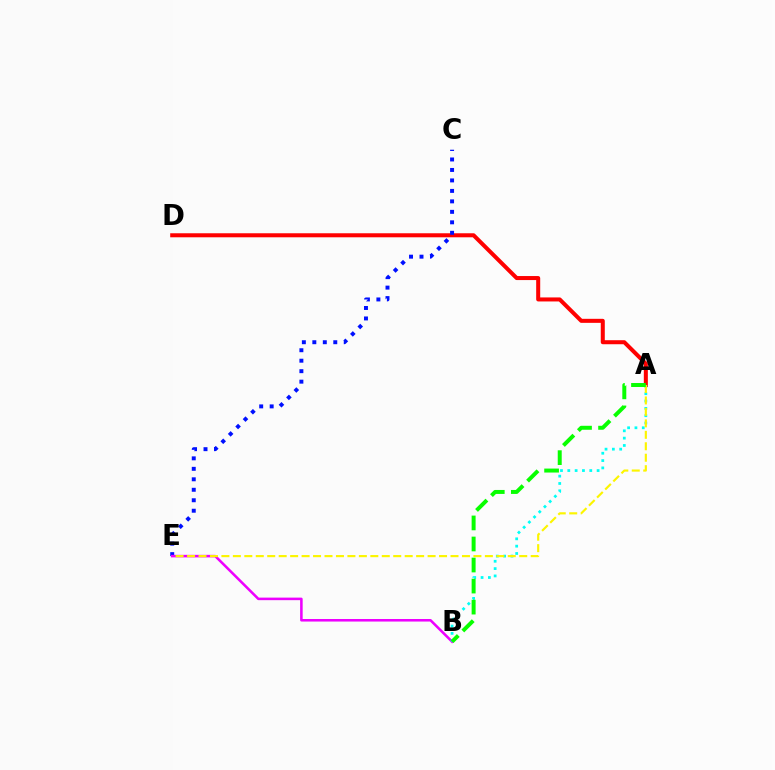{('A', 'D'): [{'color': '#ff0000', 'line_style': 'solid', 'thickness': 2.9}], ('C', 'E'): [{'color': '#0010ff', 'line_style': 'dotted', 'thickness': 2.85}], ('B', 'E'): [{'color': '#ee00ff', 'line_style': 'solid', 'thickness': 1.84}], ('A', 'B'): [{'color': '#00fff6', 'line_style': 'dotted', 'thickness': 1.99}, {'color': '#08ff00', 'line_style': 'dashed', 'thickness': 2.86}], ('A', 'E'): [{'color': '#fcf500', 'line_style': 'dashed', 'thickness': 1.56}]}